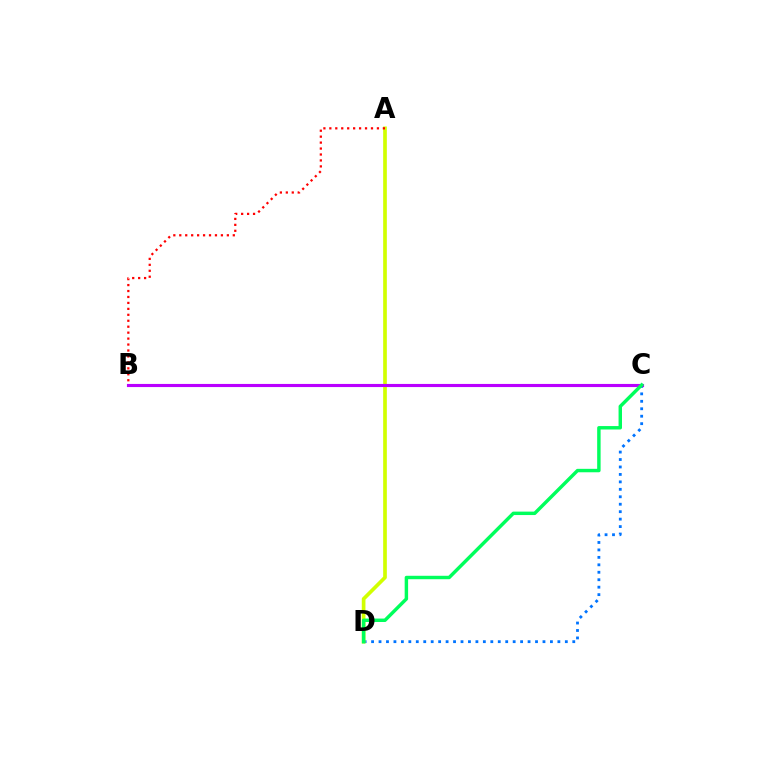{('C', 'D'): [{'color': '#0074ff', 'line_style': 'dotted', 'thickness': 2.02}, {'color': '#00ff5c', 'line_style': 'solid', 'thickness': 2.48}], ('A', 'D'): [{'color': '#d1ff00', 'line_style': 'solid', 'thickness': 2.64}], ('A', 'B'): [{'color': '#ff0000', 'line_style': 'dotted', 'thickness': 1.62}], ('B', 'C'): [{'color': '#b900ff', 'line_style': 'solid', 'thickness': 2.25}]}